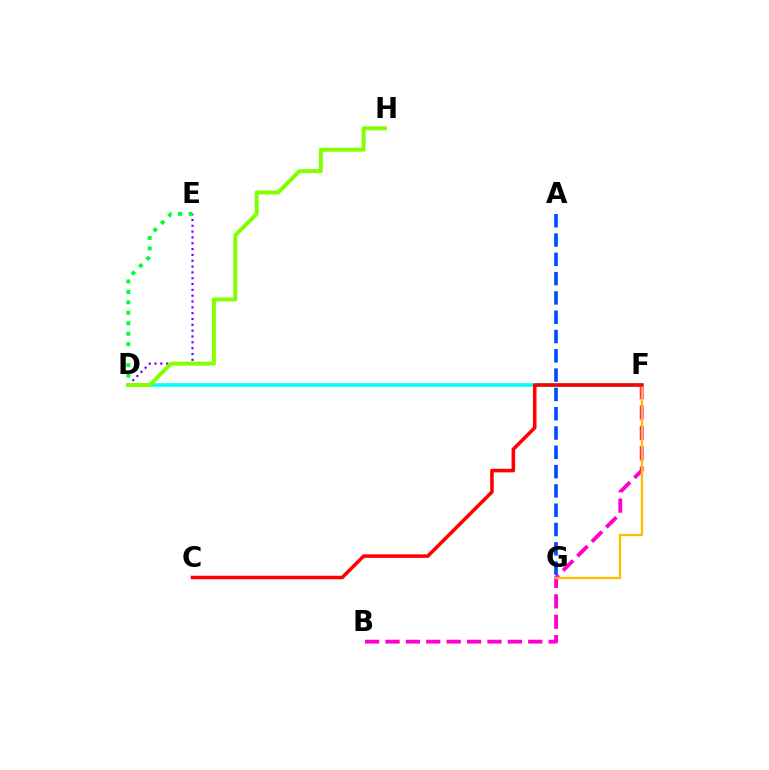{('B', 'F'): [{'color': '#ff00cf', 'line_style': 'dashed', 'thickness': 2.77}], ('D', 'E'): [{'color': '#7200ff', 'line_style': 'dotted', 'thickness': 1.58}, {'color': '#00ff39', 'line_style': 'dotted', 'thickness': 2.84}], ('A', 'G'): [{'color': '#004bff', 'line_style': 'dashed', 'thickness': 2.62}], ('D', 'F'): [{'color': '#00fff6', 'line_style': 'solid', 'thickness': 2.62}], ('F', 'G'): [{'color': '#ffbd00', 'line_style': 'solid', 'thickness': 1.65}], ('D', 'H'): [{'color': '#84ff00', 'line_style': 'solid', 'thickness': 2.87}], ('C', 'F'): [{'color': '#ff0000', 'line_style': 'solid', 'thickness': 2.55}]}